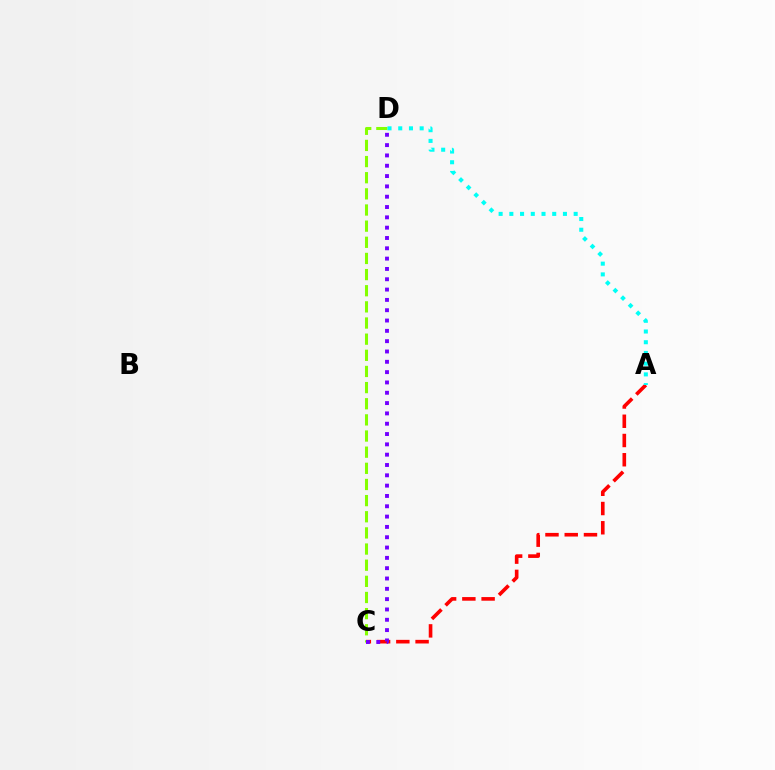{('A', 'C'): [{'color': '#ff0000', 'line_style': 'dashed', 'thickness': 2.61}], ('C', 'D'): [{'color': '#84ff00', 'line_style': 'dashed', 'thickness': 2.19}, {'color': '#7200ff', 'line_style': 'dotted', 'thickness': 2.8}], ('A', 'D'): [{'color': '#00fff6', 'line_style': 'dotted', 'thickness': 2.91}]}